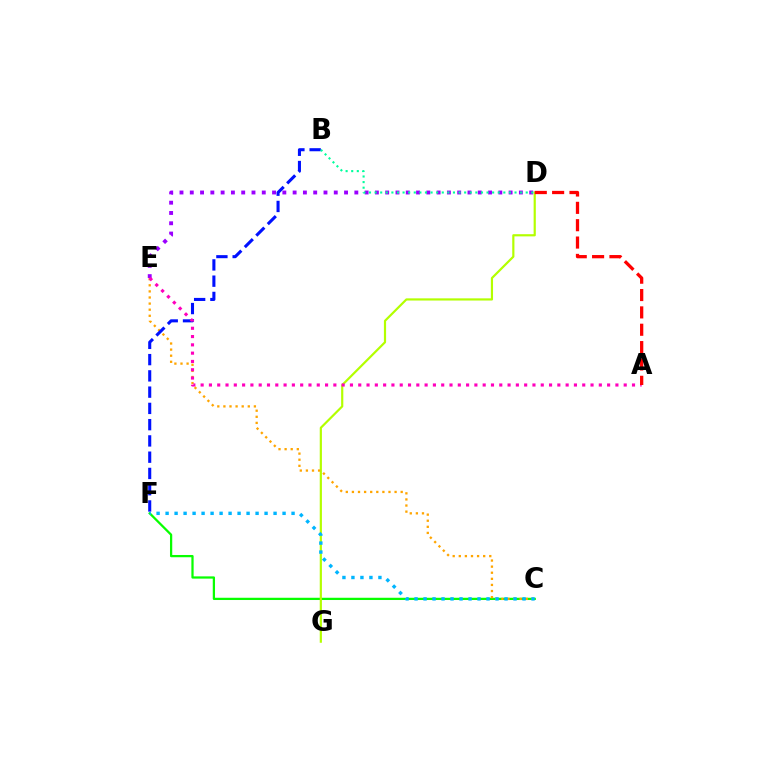{('C', 'F'): [{'color': '#08ff00', 'line_style': 'solid', 'thickness': 1.62}, {'color': '#00b5ff', 'line_style': 'dotted', 'thickness': 2.44}], ('D', 'G'): [{'color': '#b3ff00', 'line_style': 'solid', 'thickness': 1.57}], ('D', 'E'): [{'color': '#9b00ff', 'line_style': 'dotted', 'thickness': 2.79}], ('C', 'E'): [{'color': '#ffa500', 'line_style': 'dotted', 'thickness': 1.66}], ('B', 'F'): [{'color': '#0010ff', 'line_style': 'dashed', 'thickness': 2.21}], ('A', 'E'): [{'color': '#ff00bd', 'line_style': 'dotted', 'thickness': 2.25}], ('B', 'D'): [{'color': '#00ff9d', 'line_style': 'dotted', 'thickness': 1.52}], ('A', 'D'): [{'color': '#ff0000', 'line_style': 'dashed', 'thickness': 2.36}]}